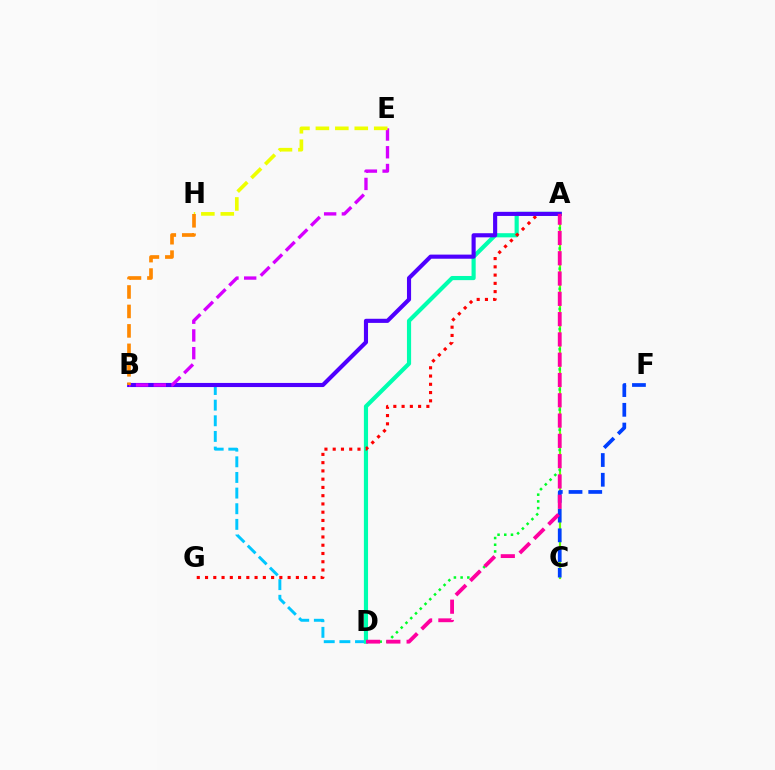{('A', 'C'): [{'color': '#66ff00', 'line_style': 'solid', 'thickness': 1.57}], ('A', 'D'): [{'color': '#00ff27', 'line_style': 'dotted', 'thickness': 1.82}, {'color': '#00ffaf', 'line_style': 'solid', 'thickness': 2.99}, {'color': '#ff00a0', 'line_style': 'dashed', 'thickness': 2.76}], ('B', 'D'): [{'color': '#00c7ff', 'line_style': 'dashed', 'thickness': 2.12}], ('C', 'F'): [{'color': '#003fff', 'line_style': 'dashed', 'thickness': 2.68}], ('A', 'G'): [{'color': '#ff0000', 'line_style': 'dotted', 'thickness': 2.24}], ('A', 'B'): [{'color': '#4f00ff', 'line_style': 'solid', 'thickness': 2.97}], ('B', 'E'): [{'color': '#d600ff', 'line_style': 'dashed', 'thickness': 2.41}], ('E', 'H'): [{'color': '#eeff00', 'line_style': 'dashed', 'thickness': 2.64}], ('B', 'H'): [{'color': '#ff8800', 'line_style': 'dashed', 'thickness': 2.64}]}